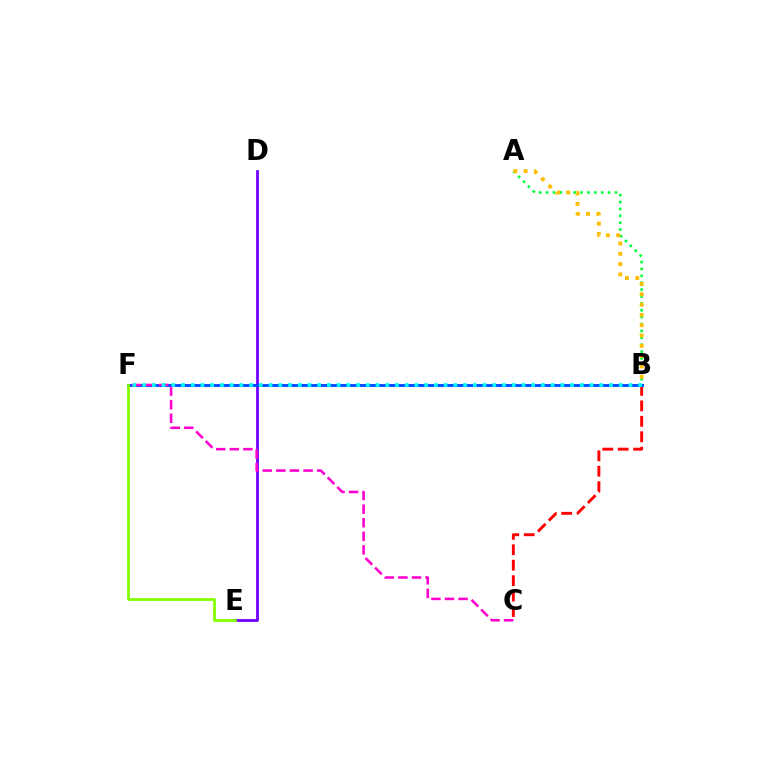{('B', 'C'): [{'color': '#ff0000', 'line_style': 'dashed', 'thickness': 2.1}], ('A', 'B'): [{'color': '#00ff39', 'line_style': 'dotted', 'thickness': 1.87}, {'color': '#ffbd00', 'line_style': 'dotted', 'thickness': 2.8}], ('D', 'E'): [{'color': '#7200ff', 'line_style': 'solid', 'thickness': 2.0}], ('B', 'F'): [{'color': '#004bff', 'line_style': 'solid', 'thickness': 2.09}, {'color': '#00fff6', 'line_style': 'dotted', 'thickness': 2.64}], ('C', 'F'): [{'color': '#ff00cf', 'line_style': 'dashed', 'thickness': 1.85}], ('E', 'F'): [{'color': '#84ff00', 'line_style': 'solid', 'thickness': 1.99}]}